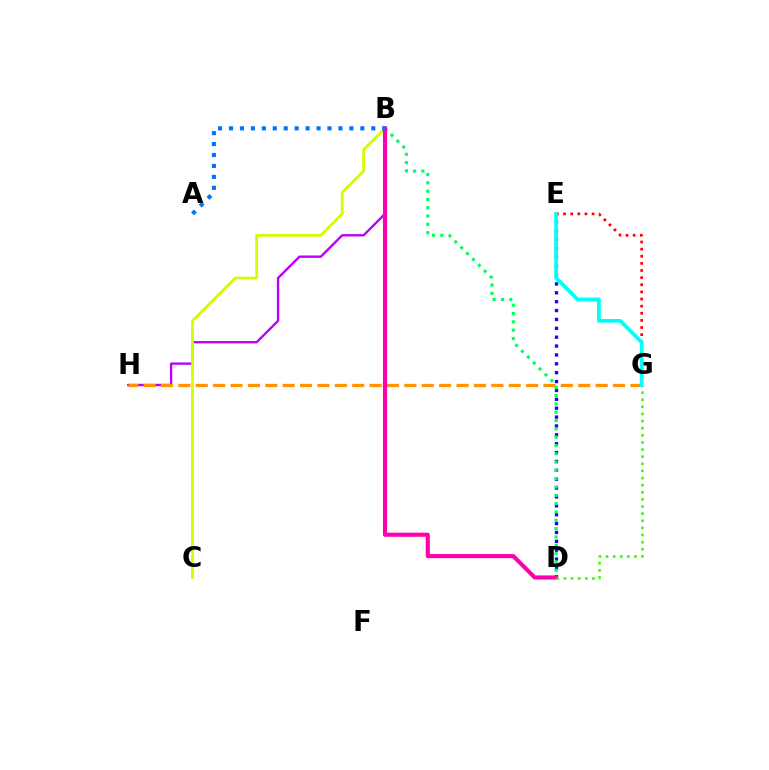{('B', 'H'): [{'color': '#b900ff', 'line_style': 'solid', 'thickness': 1.7}], ('E', 'G'): [{'color': '#ff0000', 'line_style': 'dotted', 'thickness': 1.94}, {'color': '#00fff6', 'line_style': 'solid', 'thickness': 2.7}], ('B', 'C'): [{'color': '#d1ff00', 'line_style': 'solid', 'thickness': 2.03}], ('D', 'E'): [{'color': '#2500ff', 'line_style': 'dotted', 'thickness': 2.41}], ('B', 'D'): [{'color': '#00ff5c', 'line_style': 'dotted', 'thickness': 2.26}, {'color': '#ff00ac', 'line_style': 'solid', 'thickness': 2.97}], ('G', 'H'): [{'color': '#ff9400', 'line_style': 'dashed', 'thickness': 2.36}], ('D', 'G'): [{'color': '#3dff00', 'line_style': 'dotted', 'thickness': 1.93}], ('A', 'B'): [{'color': '#0074ff', 'line_style': 'dotted', 'thickness': 2.97}]}